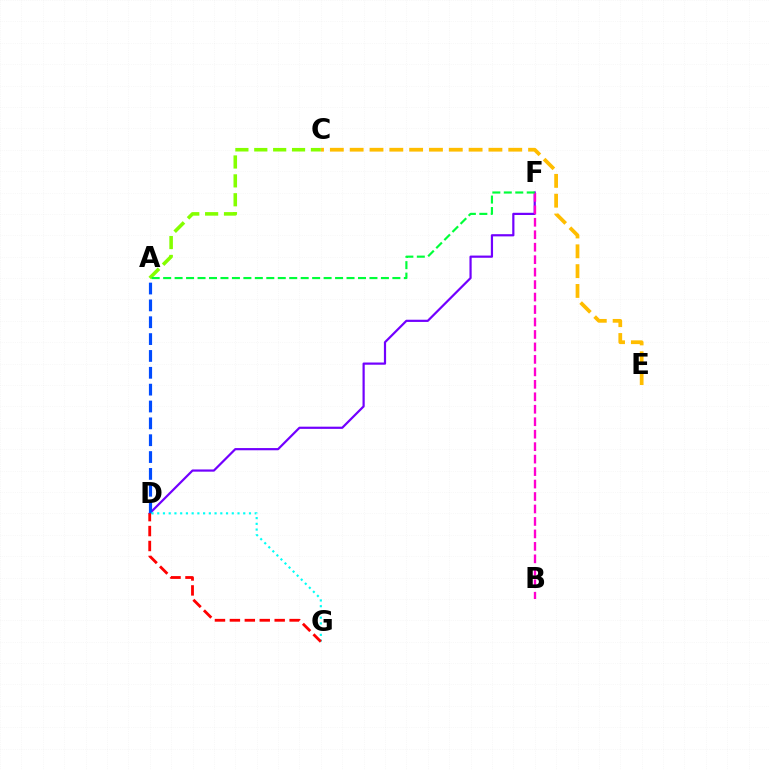{('D', 'F'): [{'color': '#7200ff', 'line_style': 'solid', 'thickness': 1.59}], ('C', 'E'): [{'color': '#ffbd00', 'line_style': 'dashed', 'thickness': 2.69}], ('A', 'C'): [{'color': '#84ff00', 'line_style': 'dashed', 'thickness': 2.57}], ('B', 'F'): [{'color': '#ff00cf', 'line_style': 'dashed', 'thickness': 1.69}], ('A', 'D'): [{'color': '#004bff', 'line_style': 'dashed', 'thickness': 2.29}], ('D', 'G'): [{'color': '#00fff6', 'line_style': 'dotted', 'thickness': 1.56}, {'color': '#ff0000', 'line_style': 'dashed', 'thickness': 2.03}], ('A', 'F'): [{'color': '#00ff39', 'line_style': 'dashed', 'thickness': 1.56}]}